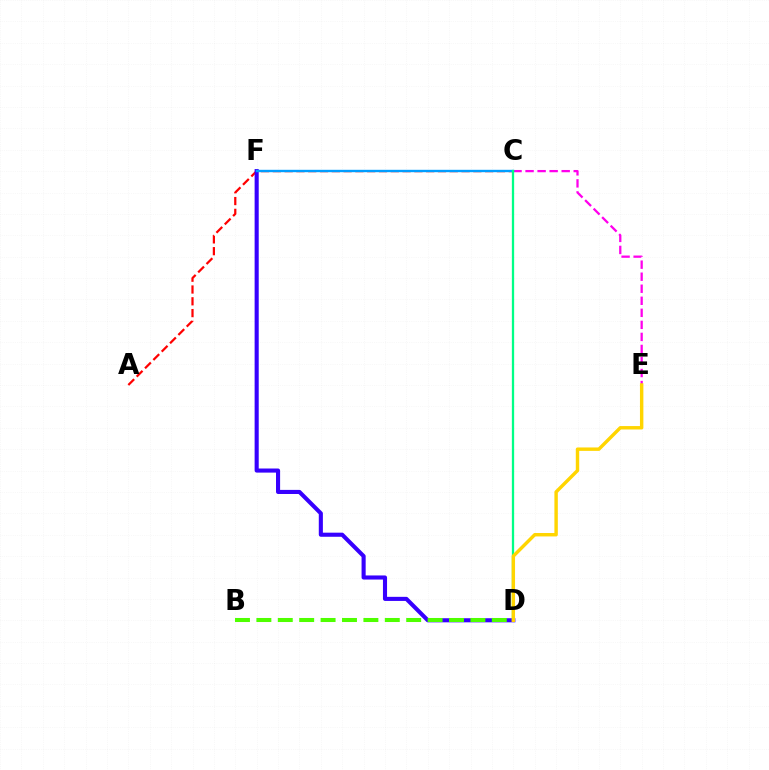{('A', 'C'): [{'color': '#ff0000', 'line_style': 'dashed', 'thickness': 1.6}], ('C', 'E'): [{'color': '#ff00ed', 'line_style': 'dashed', 'thickness': 1.64}], ('D', 'F'): [{'color': '#3700ff', 'line_style': 'solid', 'thickness': 2.95}], ('C', 'F'): [{'color': '#009eff', 'line_style': 'solid', 'thickness': 1.71}], ('C', 'D'): [{'color': '#00ff86', 'line_style': 'solid', 'thickness': 1.64}], ('B', 'D'): [{'color': '#4fff00', 'line_style': 'dashed', 'thickness': 2.91}], ('D', 'E'): [{'color': '#ffd500', 'line_style': 'solid', 'thickness': 2.46}]}